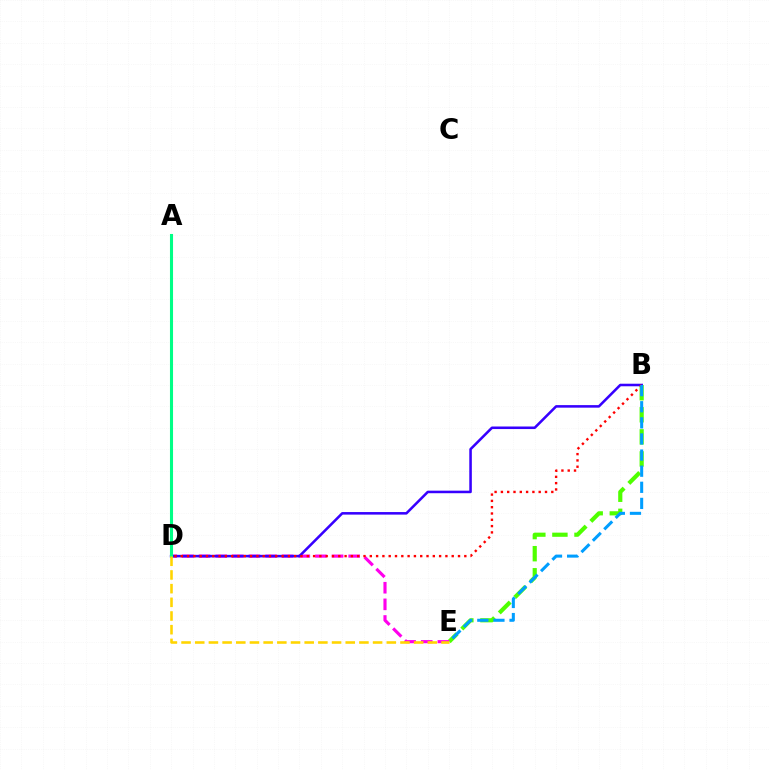{('B', 'E'): [{'color': '#4fff00', 'line_style': 'dashed', 'thickness': 3.0}, {'color': '#009eff', 'line_style': 'dashed', 'thickness': 2.19}], ('D', 'E'): [{'color': '#ff00ed', 'line_style': 'dashed', 'thickness': 2.26}, {'color': '#ffd500', 'line_style': 'dashed', 'thickness': 1.86}], ('B', 'D'): [{'color': '#3700ff', 'line_style': 'solid', 'thickness': 1.84}, {'color': '#ff0000', 'line_style': 'dotted', 'thickness': 1.71}], ('A', 'D'): [{'color': '#00ff86', 'line_style': 'solid', 'thickness': 2.21}]}